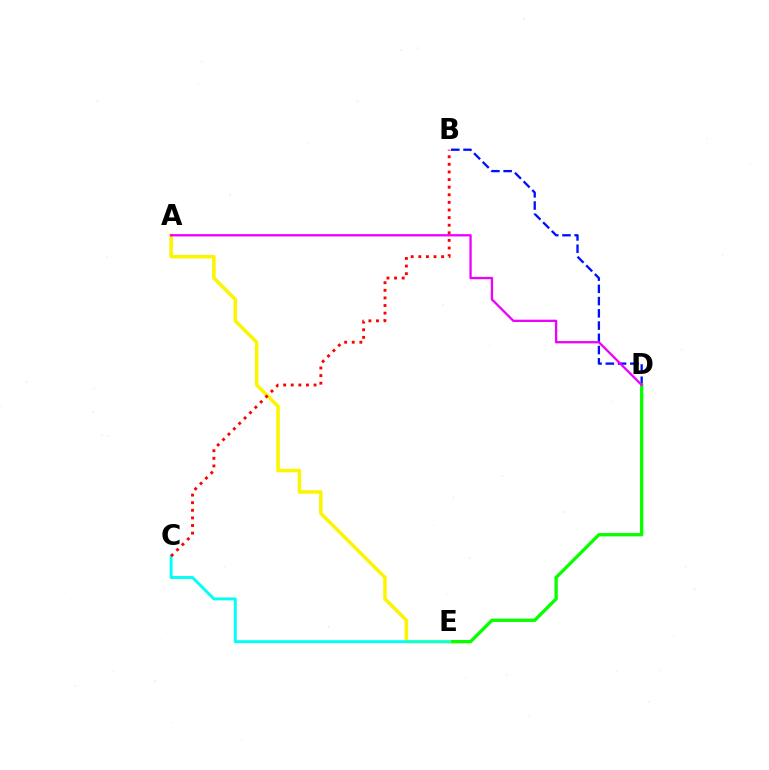{('B', 'D'): [{'color': '#0010ff', 'line_style': 'dashed', 'thickness': 1.66}], ('D', 'E'): [{'color': '#08ff00', 'line_style': 'solid', 'thickness': 2.39}], ('A', 'E'): [{'color': '#fcf500', 'line_style': 'solid', 'thickness': 2.53}], ('A', 'D'): [{'color': '#ee00ff', 'line_style': 'solid', 'thickness': 1.66}], ('C', 'E'): [{'color': '#00fff6', 'line_style': 'solid', 'thickness': 2.1}], ('B', 'C'): [{'color': '#ff0000', 'line_style': 'dotted', 'thickness': 2.07}]}